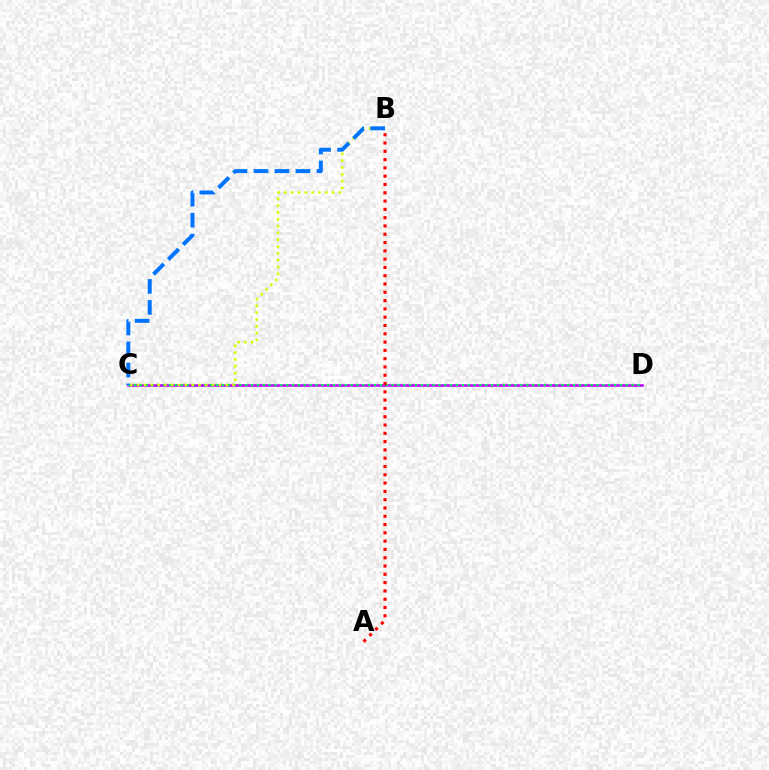{('C', 'D'): [{'color': '#b900ff', 'line_style': 'solid', 'thickness': 1.8}, {'color': '#00ff5c', 'line_style': 'dotted', 'thickness': 1.59}], ('B', 'C'): [{'color': '#d1ff00', 'line_style': 'dotted', 'thickness': 1.85}, {'color': '#0074ff', 'line_style': 'dashed', 'thickness': 2.85}], ('A', 'B'): [{'color': '#ff0000', 'line_style': 'dotted', 'thickness': 2.25}]}